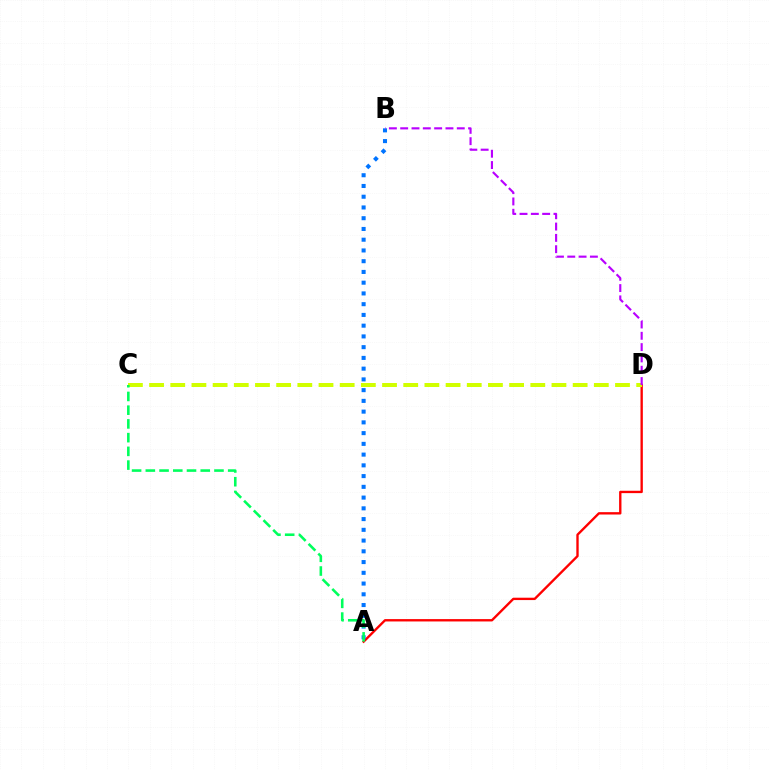{('A', 'D'): [{'color': '#ff0000', 'line_style': 'solid', 'thickness': 1.7}], ('A', 'B'): [{'color': '#0074ff', 'line_style': 'dotted', 'thickness': 2.92}], ('C', 'D'): [{'color': '#d1ff00', 'line_style': 'dashed', 'thickness': 2.88}], ('B', 'D'): [{'color': '#b900ff', 'line_style': 'dashed', 'thickness': 1.54}], ('A', 'C'): [{'color': '#00ff5c', 'line_style': 'dashed', 'thickness': 1.87}]}